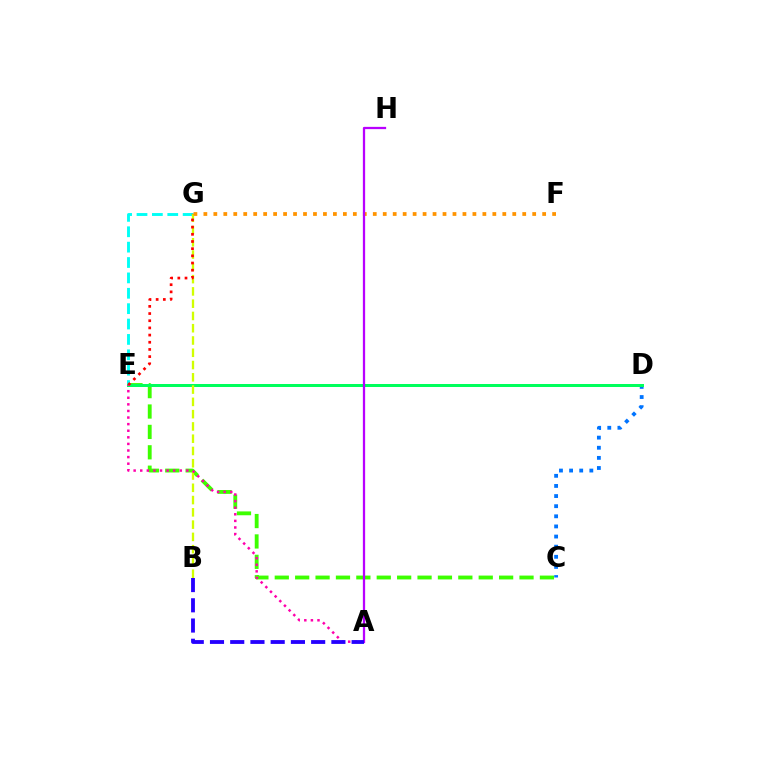{('E', 'G'): [{'color': '#00fff6', 'line_style': 'dashed', 'thickness': 2.09}, {'color': '#ff0000', 'line_style': 'dotted', 'thickness': 1.95}], ('C', 'E'): [{'color': '#3dff00', 'line_style': 'dashed', 'thickness': 2.77}], ('C', 'D'): [{'color': '#0074ff', 'line_style': 'dotted', 'thickness': 2.75}], ('D', 'E'): [{'color': '#00ff5c', 'line_style': 'solid', 'thickness': 2.15}], ('B', 'G'): [{'color': '#d1ff00', 'line_style': 'dashed', 'thickness': 1.67}], ('F', 'G'): [{'color': '#ff9400', 'line_style': 'dotted', 'thickness': 2.71}], ('A', 'H'): [{'color': '#b900ff', 'line_style': 'solid', 'thickness': 1.63}], ('A', 'E'): [{'color': '#ff00ac', 'line_style': 'dotted', 'thickness': 1.79}], ('A', 'B'): [{'color': '#2500ff', 'line_style': 'dashed', 'thickness': 2.75}]}